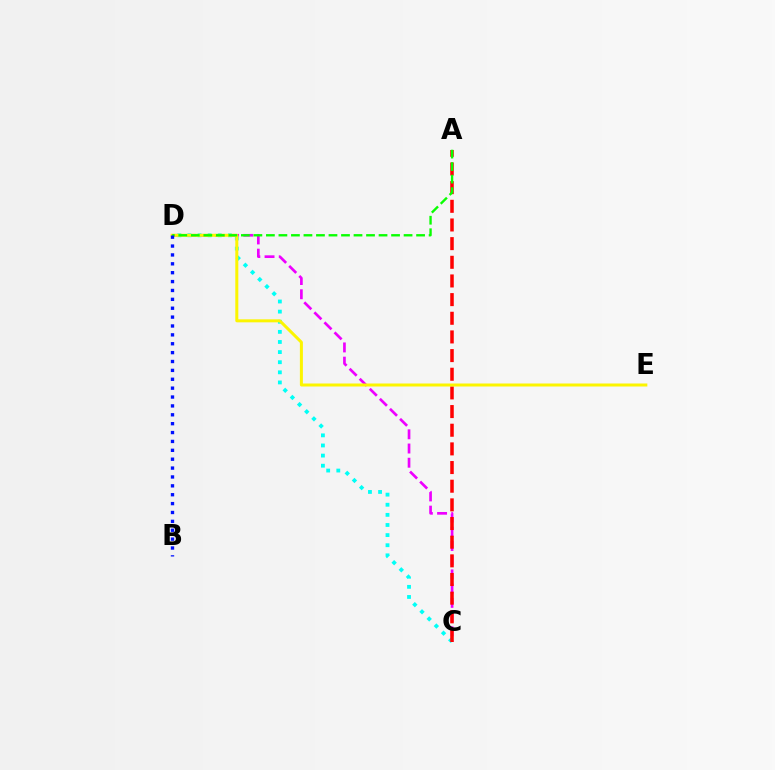{('C', 'D'): [{'color': '#ee00ff', 'line_style': 'dashed', 'thickness': 1.93}, {'color': '#00fff6', 'line_style': 'dotted', 'thickness': 2.75}], ('A', 'C'): [{'color': '#ff0000', 'line_style': 'dashed', 'thickness': 2.53}], ('D', 'E'): [{'color': '#fcf500', 'line_style': 'solid', 'thickness': 2.16}], ('A', 'D'): [{'color': '#08ff00', 'line_style': 'dashed', 'thickness': 1.7}], ('B', 'D'): [{'color': '#0010ff', 'line_style': 'dotted', 'thickness': 2.41}]}